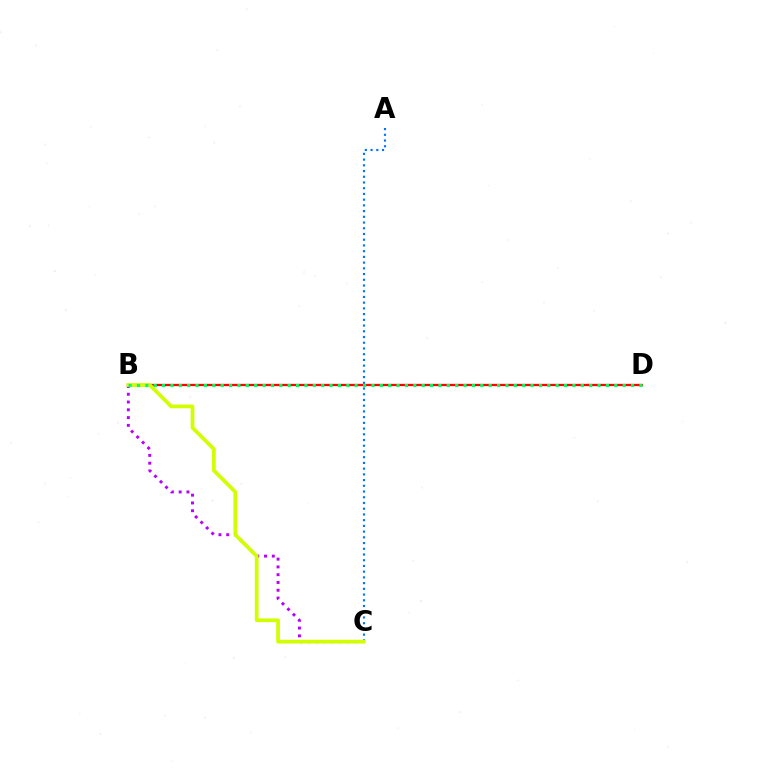{('B', 'C'): [{'color': '#b900ff', 'line_style': 'dotted', 'thickness': 2.11}, {'color': '#d1ff00', 'line_style': 'solid', 'thickness': 2.68}], ('B', 'D'): [{'color': '#ff0000', 'line_style': 'solid', 'thickness': 1.65}, {'color': '#00ff5c', 'line_style': 'dotted', 'thickness': 2.28}], ('A', 'C'): [{'color': '#0074ff', 'line_style': 'dotted', 'thickness': 1.56}]}